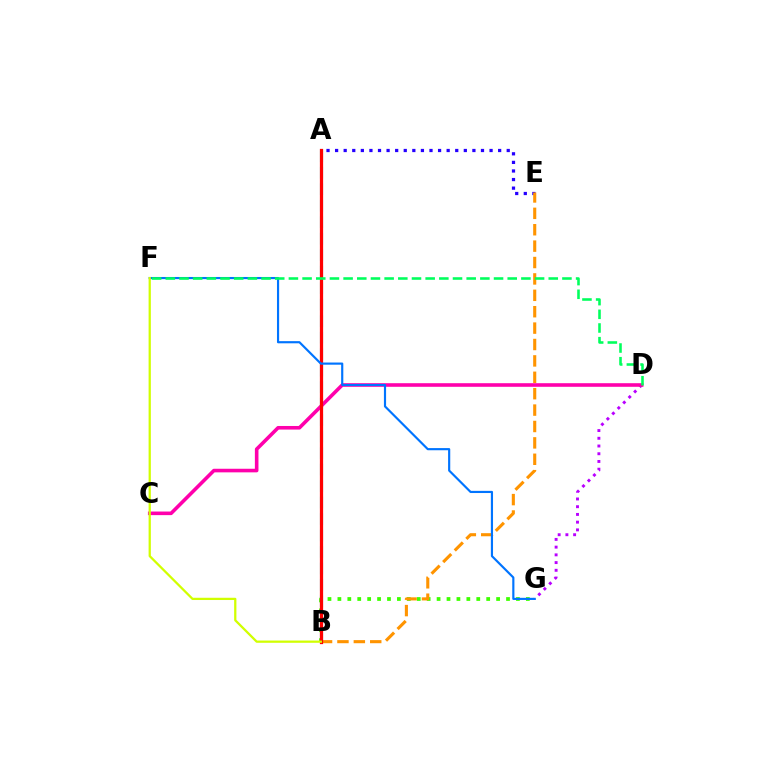{('A', 'E'): [{'color': '#2500ff', 'line_style': 'dotted', 'thickness': 2.33}], ('D', 'G'): [{'color': '#b900ff', 'line_style': 'dotted', 'thickness': 2.1}], ('B', 'G'): [{'color': '#3dff00', 'line_style': 'dotted', 'thickness': 2.7}], ('C', 'D'): [{'color': '#ff00ac', 'line_style': 'solid', 'thickness': 2.59}], ('B', 'E'): [{'color': '#ff9400', 'line_style': 'dashed', 'thickness': 2.23}], ('A', 'B'): [{'color': '#00fff6', 'line_style': 'dashed', 'thickness': 2.24}, {'color': '#ff0000', 'line_style': 'solid', 'thickness': 2.33}], ('F', 'G'): [{'color': '#0074ff', 'line_style': 'solid', 'thickness': 1.56}], ('B', 'F'): [{'color': '#d1ff00', 'line_style': 'solid', 'thickness': 1.62}], ('D', 'F'): [{'color': '#00ff5c', 'line_style': 'dashed', 'thickness': 1.86}]}